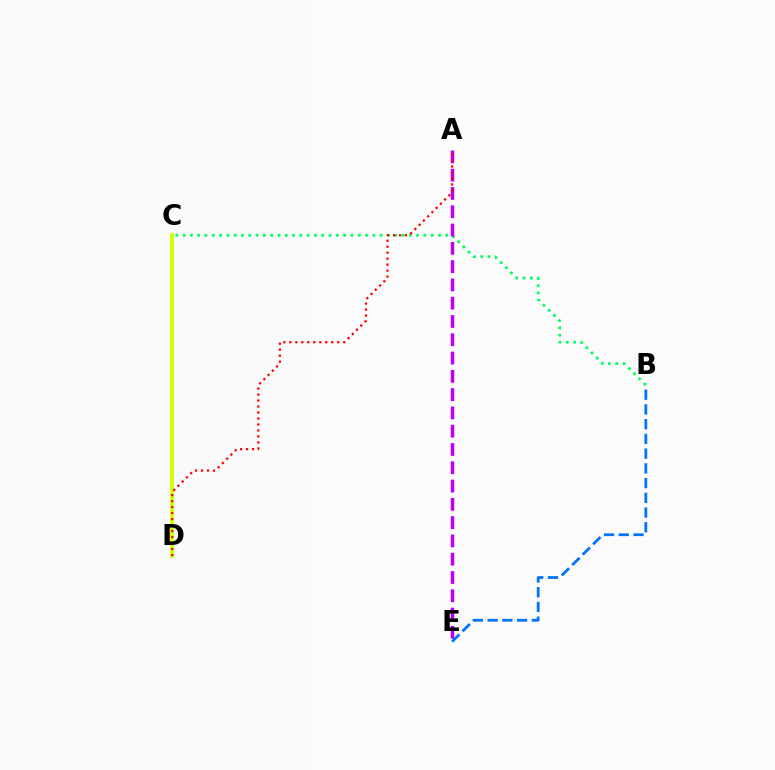{('B', 'C'): [{'color': '#00ff5c', 'line_style': 'dotted', 'thickness': 1.98}], ('C', 'D'): [{'color': '#d1ff00', 'line_style': 'solid', 'thickness': 2.73}], ('B', 'E'): [{'color': '#0074ff', 'line_style': 'dashed', 'thickness': 2.0}], ('A', 'E'): [{'color': '#b900ff', 'line_style': 'dashed', 'thickness': 2.48}], ('A', 'D'): [{'color': '#ff0000', 'line_style': 'dotted', 'thickness': 1.63}]}